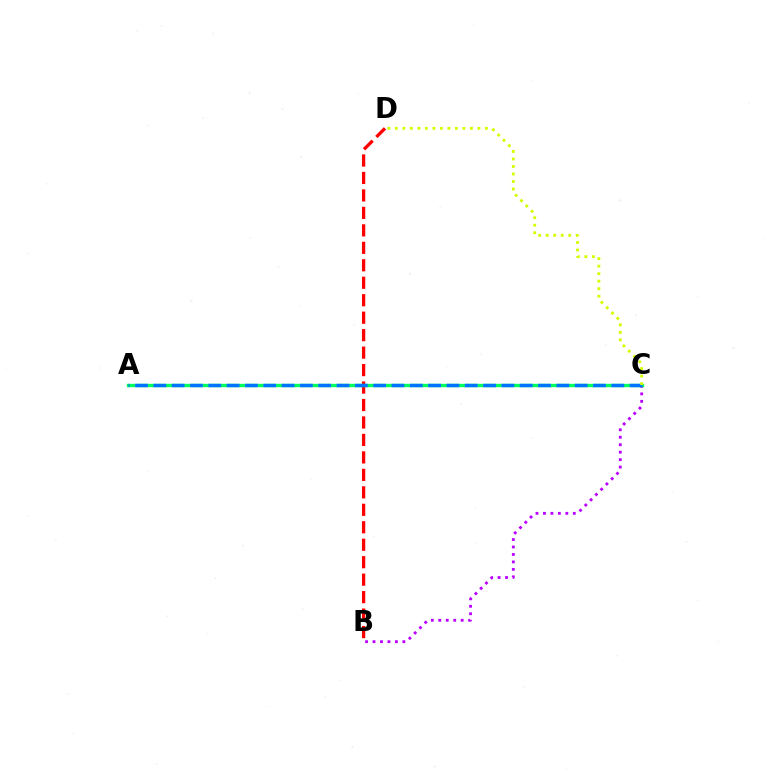{('B', 'D'): [{'color': '#ff0000', 'line_style': 'dashed', 'thickness': 2.37}], ('B', 'C'): [{'color': '#b900ff', 'line_style': 'dotted', 'thickness': 2.03}], ('A', 'C'): [{'color': '#00ff5c', 'line_style': 'solid', 'thickness': 2.43}, {'color': '#0074ff', 'line_style': 'dashed', 'thickness': 2.49}], ('C', 'D'): [{'color': '#d1ff00', 'line_style': 'dotted', 'thickness': 2.04}]}